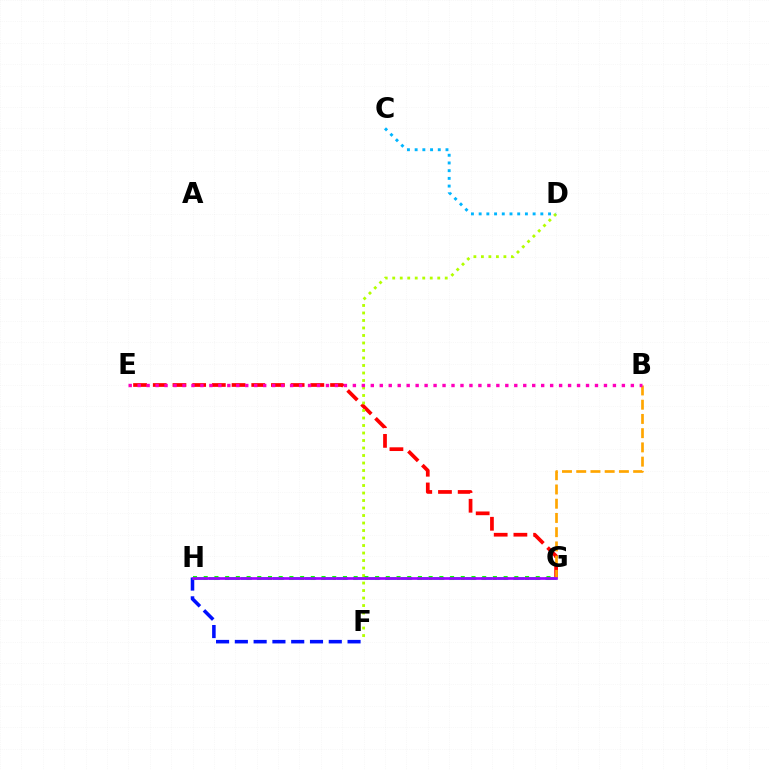{('F', 'H'): [{'color': '#0010ff', 'line_style': 'dashed', 'thickness': 2.55}], ('E', 'G'): [{'color': '#ff0000', 'line_style': 'dashed', 'thickness': 2.68}], ('D', 'F'): [{'color': '#b3ff00', 'line_style': 'dotted', 'thickness': 2.04}], ('G', 'H'): [{'color': '#00ff9d', 'line_style': 'dashed', 'thickness': 2.18}, {'color': '#08ff00', 'line_style': 'dotted', 'thickness': 2.91}, {'color': '#9b00ff', 'line_style': 'solid', 'thickness': 1.92}], ('B', 'G'): [{'color': '#ffa500', 'line_style': 'dashed', 'thickness': 1.93}], ('C', 'D'): [{'color': '#00b5ff', 'line_style': 'dotted', 'thickness': 2.09}], ('B', 'E'): [{'color': '#ff00bd', 'line_style': 'dotted', 'thickness': 2.44}]}